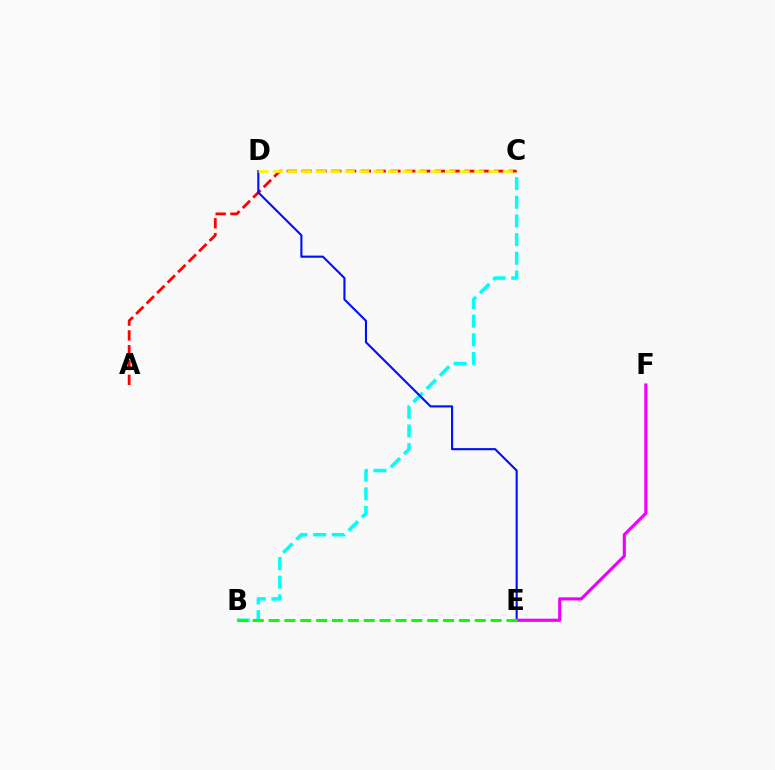{('B', 'C'): [{'color': '#00fff6', 'line_style': 'dashed', 'thickness': 2.54}], ('A', 'C'): [{'color': '#ff0000', 'line_style': 'dashed', 'thickness': 2.01}], ('D', 'E'): [{'color': '#0010ff', 'line_style': 'solid', 'thickness': 1.52}], ('E', 'F'): [{'color': '#ee00ff', 'line_style': 'solid', 'thickness': 2.25}], ('C', 'D'): [{'color': '#fcf500', 'line_style': 'dashed', 'thickness': 1.95}], ('B', 'E'): [{'color': '#08ff00', 'line_style': 'dashed', 'thickness': 2.15}]}